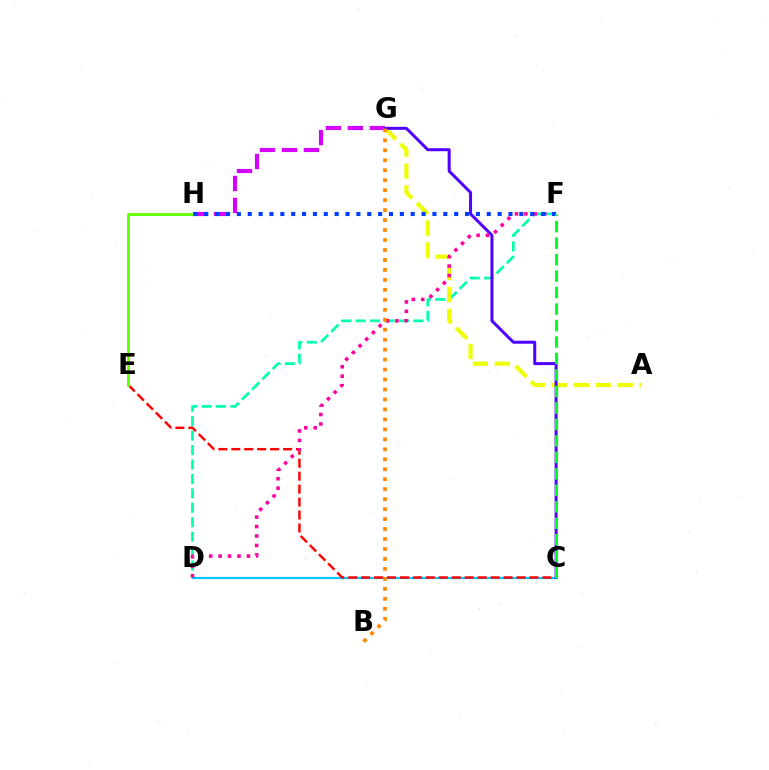{('D', 'F'): [{'color': '#00ffaf', 'line_style': 'dashed', 'thickness': 1.96}, {'color': '#ff00a0', 'line_style': 'dotted', 'thickness': 2.57}], ('C', 'D'): [{'color': '#00c7ff', 'line_style': 'solid', 'thickness': 1.64}], ('G', 'H'): [{'color': '#d600ff', 'line_style': 'dashed', 'thickness': 2.99}], ('A', 'G'): [{'color': '#eeff00', 'line_style': 'dashed', 'thickness': 2.98}], ('C', 'E'): [{'color': '#ff0000', 'line_style': 'dashed', 'thickness': 1.76}], ('C', 'G'): [{'color': '#4f00ff', 'line_style': 'solid', 'thickness': 2.16}], ('E', 'H'): [{'color': '#66ff00', 'line_style': 'solid', 'thickness': 2.08}], ('F', 'H'): [{'color': '#003fff', 'line_style': 'dotted', 'thickness': 2.95}], ('C', 'F'): [{'color': '#00ff27', 'line_style': 'dashed', 'thickness': 2.24}], ('B', 'G'): [{'color': '#ff8800', 'line_style': 'dotted', 'thickness': 2.71}]}